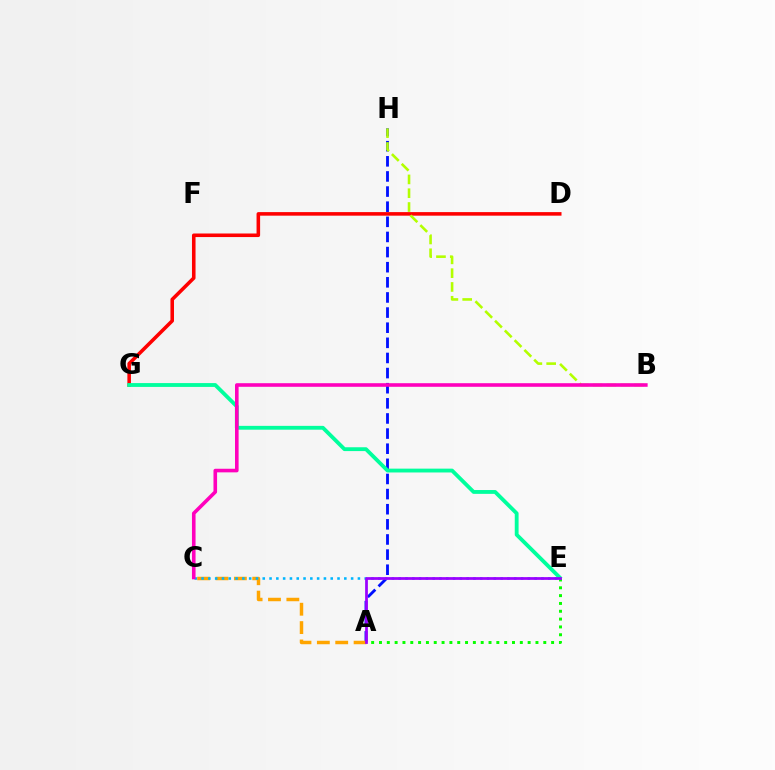{('D', 'G'): [{'color': '#ff0000', 'line_style': 'solid', 'thickness': 2.56}], ('A', 'E'): [{'color': '#08ff00', 'line_style': 'dotted', 'thickness': 2.13}, {'color': '#9b00ff', 'line_style': 'solid', 'thickness': 1.97}], ('A', 'H'): [{'color': '#0010ff', 'line_style': 'dashed', 'thickness': 2.05}], ('E', 'G'): [{'color': '#00ff9d', 'line_style': 'solid', 'thickness': 2.76}], ('B', 'H'): [{'color': '#b3ff00', 'line_style': 'dashed', 'thickness': 1.88}], ('A', 'C'): [{'color': '#ffa500', 'line_style': 'dashed', 'thickness': 2.5}], ('C', 'E'): [{'color': '#00b5ff', 'line_style': 'dotted', 'thickness': 1.85}], ('B', 'C'): [{'color': '#ff00bd', 'line_style': 'solid', 'thickness': 2.59}]}